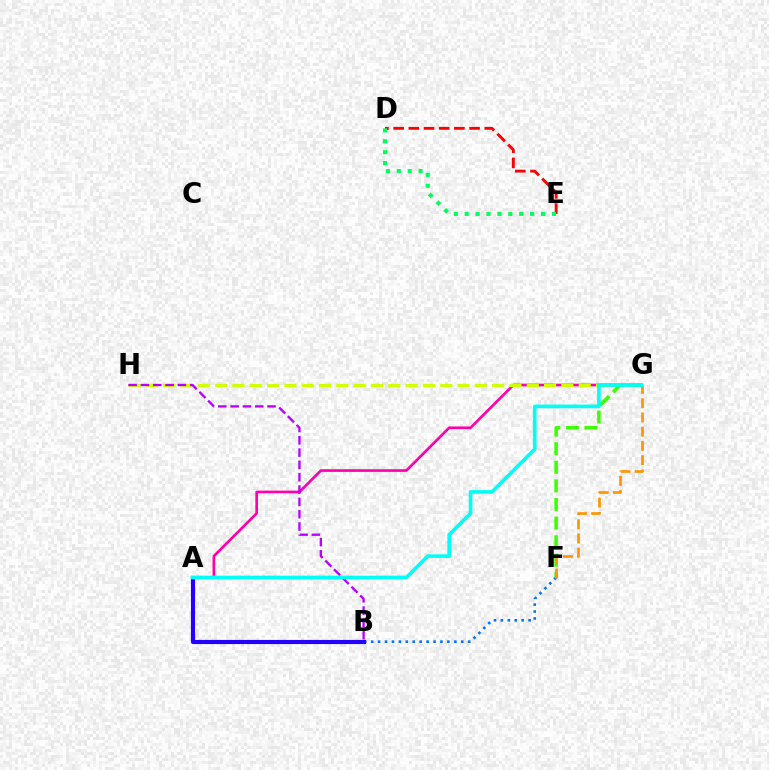{('B', 'F'): [{'color': '#0074ff', 'line_style': 'dotted', 'thickness': 1.88}], ('D', 'E'): [{'color': '#ff0000', 'line_style': 'dashed', 'thickness': 2.06}, {'color': '#00ff5c', 'line_style': 'dotted', 'thickness': 2.96}], ('A', 'G'): [{'color': '#ff00ac', 'line_style': 'solid', 'thickness': 1.92}, {'color': '#00fff6', 'line_style': 'solid', 'thickness': 2.63}], ('A', 'B'): [{'color': '#2500ff', 'line_style': 'solid', 'thickness': 2.99}], ('G', 'H'): [{'color': '#d1ff00', 'line_style': 'dashed', 'thickness': 2.35}], ('F', 'G'): [{'color': '#3dff00', 'line_style': 'dashed', 'thickness': 2.53}, {'color': '#ff9400', 'line_style': 'dashed', 'thickness': 1.93}], ('B', 'H'): [{'color': '#b900ff', 'line_style': 'dashed', 'thickness': 1.67}]}